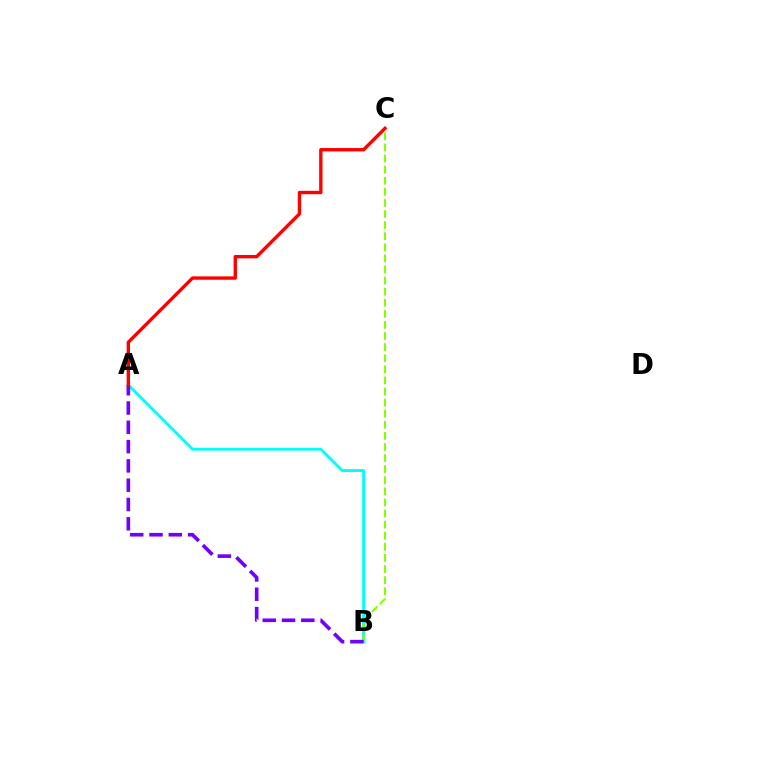{('A', 'B'): [{'color': '#00fff6', 'line_style': 'solid', 'thickness': 2.08}, {'color': '#7200ff', 'line_style': 'dashed', 'thickness': 2.62}], ('B', 'C'): [{'color': '#84ff00', 'line_style': 'dashed', 'thickness': 1.51}], ('A', 'C'): [{'color': '#ff0000', 'line_style': 'solid', 'thickness': 2.43}]}